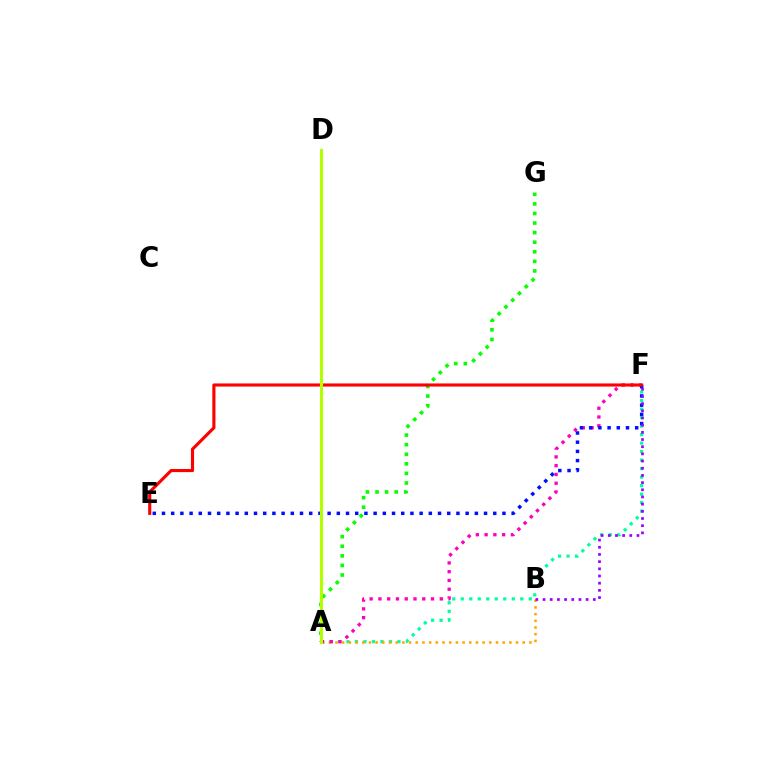{('A', 'D'): [{'color': '#00b5ff', 'line_style': 'dotted', 'thickness': 1.94}, {'color': '#b3ff00', 'line_style': 'solid', 'thickness': 2.24}], ('A', 'F'): [{'color': '#00ff9d', 'line_style': 'dotted', 'thickness': 2.31}, {'color': '#ff00bd', 'line_style': 'dotted', 'thickness': 2.38}], ('A', 'B'): [{'color': '#ffa500', 'line_style': 'dotted', 'thickness': 1.82}], ('A', 'G'): [{'color': '#08ff00', 'line_style': 'dotted', 'thickness': 2.6}], ('E', 'F'): [{'color': '#0010ff', 'line_style': 'dotted', 'thickness': 2.5}, {'color': '#ff0000', 'line_style': 'solid', 'thickness': 2.25}], ('B', 'F'): [{'color': '#9b00ff', 'line_style': 'dotted', 'thickness': 1.95}]}